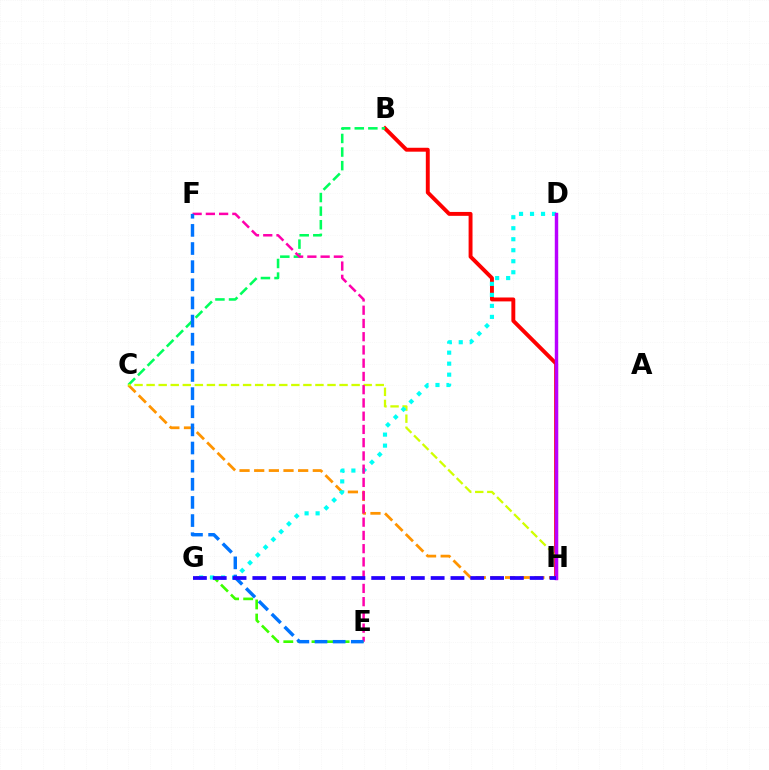{('B', 'H'): [{'color': '#ff0000', 'line_style': 'solid', 'thickness': 2.82}], ('E', 'G'): [{'color': '#3dff00', 'line_style': 'dashed', 'thickness': 1.91}], ('C', 'H'): [{'color': '#ff9400', 'line_style': 'dashed', 'thickness': 1.99}, {'color': '#d1ff00', 'line_style': 'dashed', 'thickness': 1.64}], ('B', 'C'): [{'color': '#00ff5c', 'line_style': 'dashed', 'thickness': 1.85}], ('D', 'G'): [{'color': '#00fff6', 'line_style': 'dotted', 'thickness': 2.99}], ('E', 'F'): [{'color': '#ff00ac', 'line_style': 'dashed', 'thickness': 1.8}, {'color': '#0074ff', 'line_style': 'dashed', 'thickness': 2.46}], ('D', 'H'): [{'color': '#b900ff', 'line_style': 'solid', 'thickness': 2.47}], ('G', 'H'): [{'color': '#2500ff', 'line_style': 'dashed', 'thickness': 2.69}]}